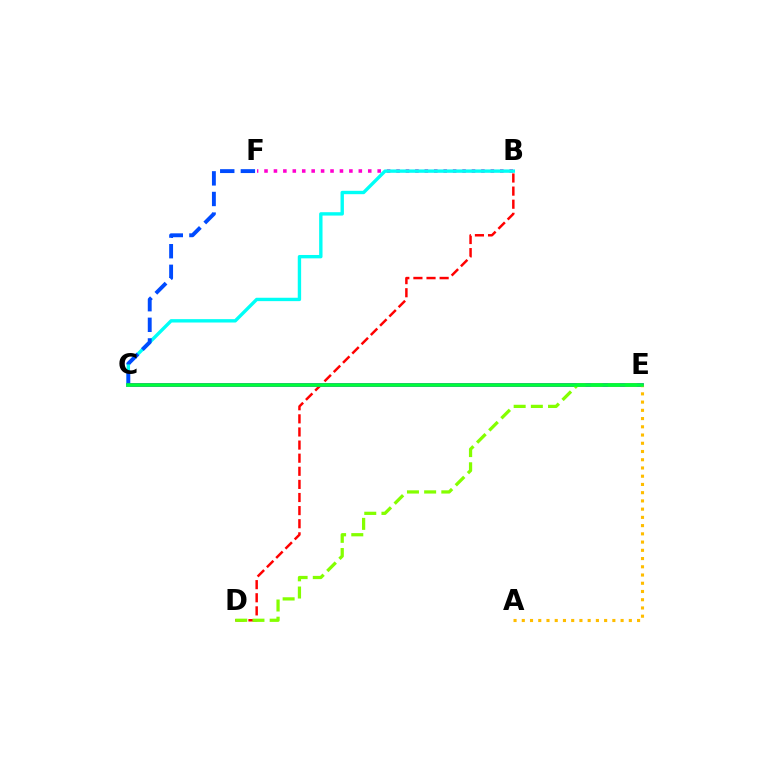{('B', 'D'): [{'color': '#ff0000', 'line_style': 'dashed', 'thickness': 1.78}], ('C', 'E'): [{'color': '#7200ff', 'line_style': 'solid', 'thickness': 2.65}, {'color': '#00ff39', 'line_style': 'solid', 'thickness': 2.58}], ('B', 'F'): [{'color': '#ff00cf', 'line_style': 'dotted', 'thickness': 2.56}], ('B', 'C'): [{'color': '#00fff6', 'line_style': 'solid', 'thickness': 2.43}], ('A', 'E'): [{'color': '#ffbd00', 'line_style': 'dotted', 'thickness': 2.24}], ('C', 'F'): [{'color': '#004bff', 'line_style': 'dashed', 'thickness': 2.8}], ('D', 'E'): [{'color': '#84ff00', 'line_style': 'dashed', 'thickness': 2.33}]}